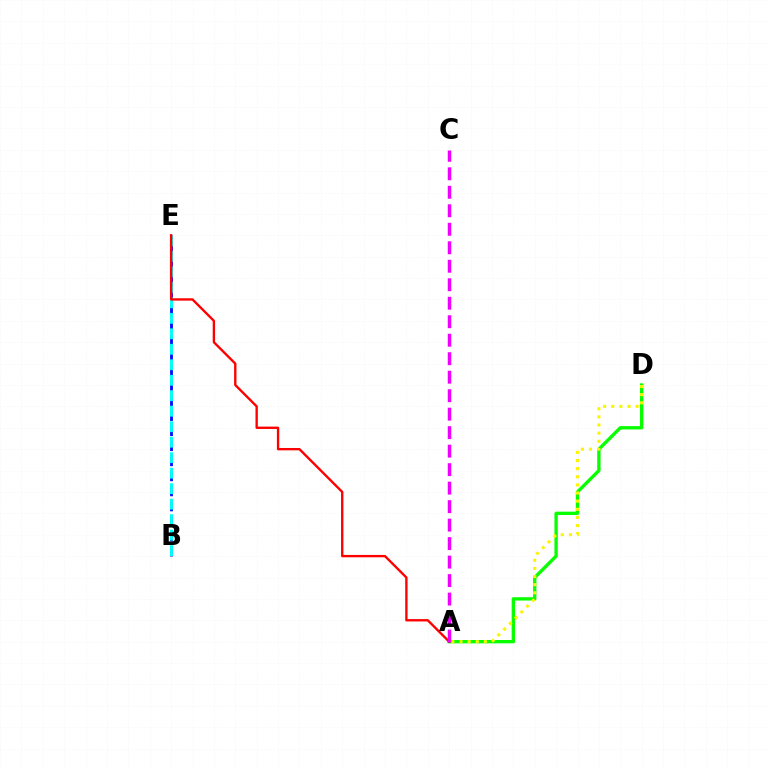{('A', 'D'): [{'color': '#08ff00', 'line_style': 'solid', 'thickness': 2.4}, {'color': '#fcf500', 'line_style': 'dotted', 'thickness': 2.21}], ('B', 'E'): [{'color': '#0010ff', 'line_style': 'dashed', 'thickness': 2.05}, {'color': '#00fff6', 'line_style': 'dashed', 'thickness': 2.1}], ('A', 'E'): [{'color': '#ff0000', 'line_style': 'solid', 'thickness': 1.7}], ('A', 'C'): [{'color': '#ee00ff', 'line_style': 'dashed', 'thickness': 2.51}]}